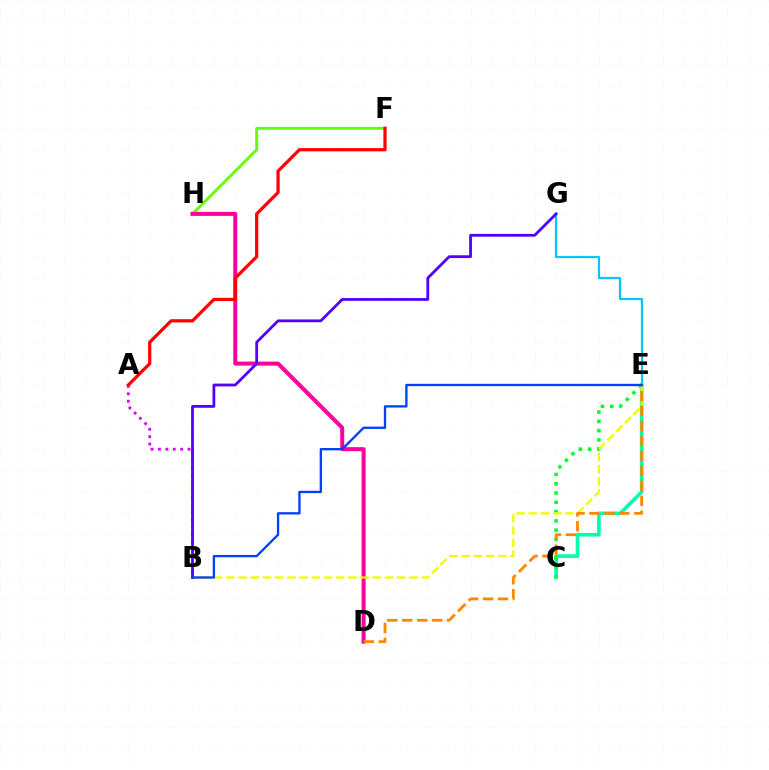{('C', 'E'): [{'color': '#00ffaf', 'line_style': 'solid', 'thickness': 2.62}, {'color': '#00ff27', 'line_style': 'dotted', 'thickness': 2.52}], ('A', 'B'): [{'color': '#d600ff', 'line_style': 'dotted', 'thickness': 2.01}], ('F', 'H'): [{'color': '#66ff00', 'line_style': 'solid', 'thickness': 2.11}], ('D', 'H'): [{'color': '#ff00a0', 'line_style': 'solid', 'thickness': 2.89}], ('B', 'E'): [{'color': '#eeff00', 'line_style': 'dashed', 'thickness': 1.66}, {'color': '#003fff', 'line_style': 'solid', 'thickness': 1.67}], ('A', 'F'): [{'color': '#ff0000', 'line_style': 'solid', 'thickness': 2.33}], ('E', 'G'): [{'color': '#00c7ff', 'line_style': 'solid', 'thickness': 1.58}], ('D', 'E'): [{'color': '#ff8800', 'line_style': 'dashed', 'thickness': 2.03}], ('B', 'G'): [{'color': '#4f00ff', 'line_style': 'solid', 'thickness': 2.0}]}